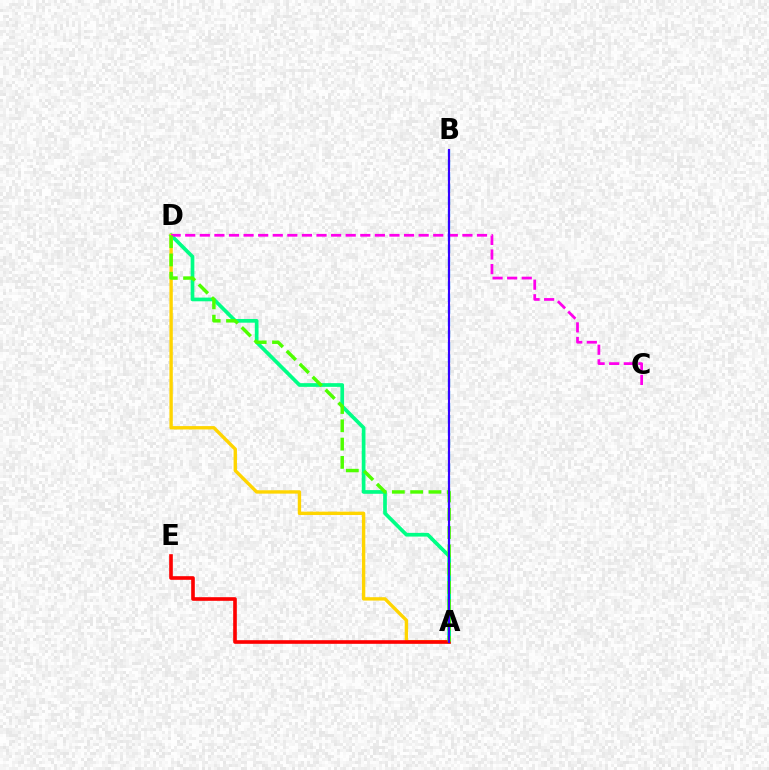{('A', 'D'): [{'color': '#00ff86', 'line_style': 'solid', 'thickness': 2.66}, {'color': '#ffd500', 'line_style': 'solid', 'thickness': 2.43}, {'color': '#4fff00', 'line_style': 'dashed', 'thickness': 2.48}], ('A', 'E'): [{'color': '#ff0000', 'line_style': 'solid', 'thickness': 2.62}], ('A', 'B'): [{'color': '#009eff', 'line_style': 'dashed', 'thickness': 1.65}, {'color': '#3700ff', 'line_style': 'solid', 'thickness': 1.52}], ('C', 'D'): [{'color': '#ff00ed', 'line_style': 'dashed', 'thickness': 1.98}]}